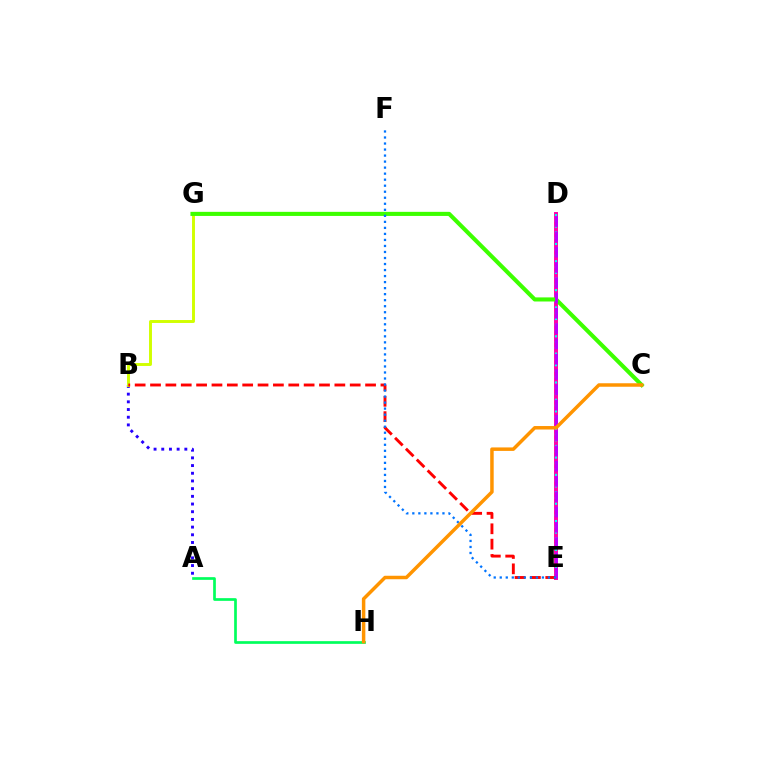{('A', 'B'): [{'color': '#2500ff', 'line_style': 'dotted', 'thickness': 2.09}], ('D', 'E'): [{'color': '#ff00ac', 'line_style': 'solid', 'thickness': 2.85}, {'color': '#00fff6', 'line_style': 'dotted', 'thickness': 1.57}, {'color': '#b900ff', 'line_style': 'dashed', 'thickness': 2.08}], ('A', 'H'): [{'color': '#00ff5c', 'line_style': 'solid', 'thickness': 1.94}], ('B', 'G'): [{'color': '#d1ff00', 'line_style': 'solid', 'thickness': 2.11}], ('B', 'E'): [{'color': '#ff0000', 'line_style': 'dashed', 'thickness': 2.09}], ('C', 'G'): [{'color': '#3dff00', 'line_style': 'solid', 'thickness': 2.95}], ('E', 'F'): [{'color': '#0074ff', 'line_style': 'dotted', 'thickness': 1.64}], ('C', 'H'): [{'color': '#ff9400', 'line_style': 'solid', 'thickness': 2.51}]}